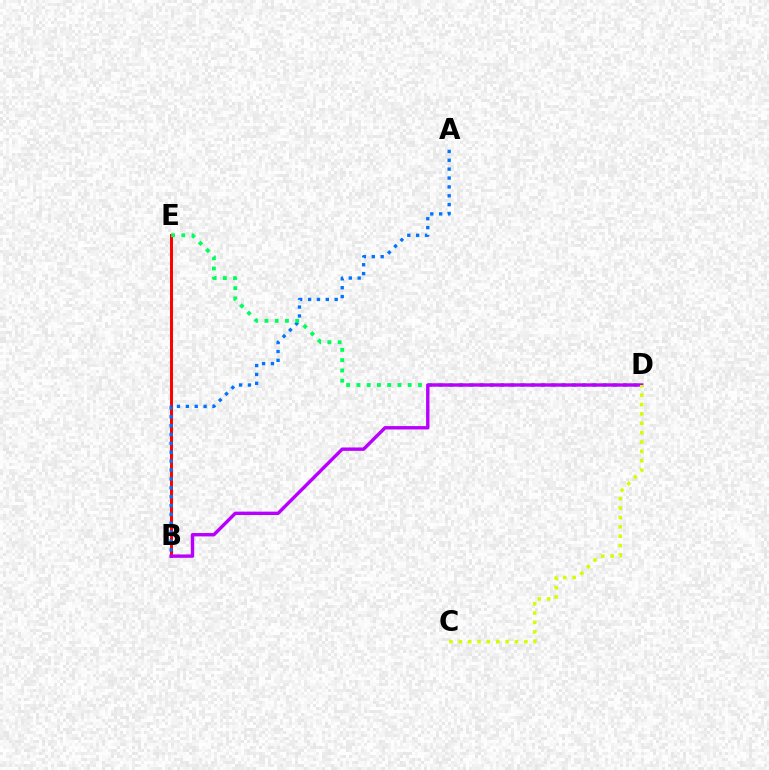{('B', 'E'): [{'color': '#ff0000', 'line_style': 'solid', 'thickness': 2.14}], ('A', 'B'): [{'color': '#0074ff', 'line_style': 'dotted', 'thickness': 2.41}], ('D', 'E'): [{'color': '#00ff5c', 'line_style': 'dotted', 'thickness': 2.79}], ('B', 'D'): [{'color': '#b900ff', 'line_style': 'solid', 'thickness': 2.44}], ('C', 'D'): [{'color': '#d1ff00', 'line_style': 'dotted', 'thickness': 2.55}]}